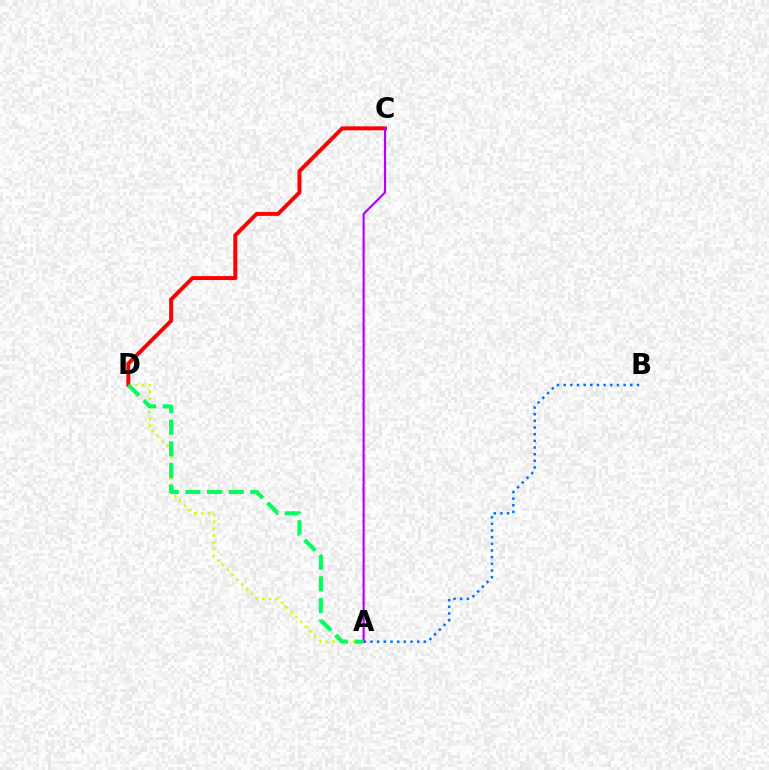{('A', 'D'): [{'color': '#d1ff00', 'line_style': 'dotted', 'thickness': 1.84}, {'color': '#00ff5c', 'line_style': 'dashed', 'thickness': 2.94}], ('C', 'D'): [{'color': '#ff0000', 'line_style': 'solid', 'thickness': 2.83}], ('A', 'B'): [{'color': '#0074ff', 'line_style': 'dotted', 'thickness': 1.81}], ('A', 'C'): [{'color': '#b900ff', 'line_style': 'solid', 'thickness': 1.57}]}